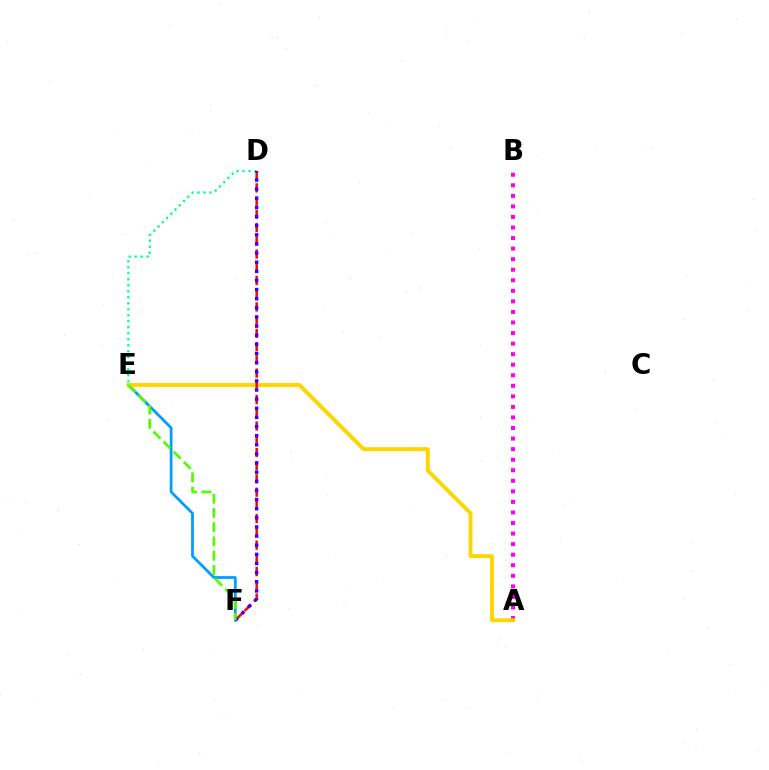{('E', 'F'): [{'color': '#009eff', 'line_style': 'solid', 'thickness': 2.0}, {'color': '#4fff00', 'line_style': 'dashed', 'thickness': 1.94}], ('A', 'B'): [{'color': '#ff00ed', 'line_style': 'dotted', 'thickness': 2.87}], ('A', 'E'): [{'color': '#ffd500', 'line_style': 'solid', 'thickness': 2.8}], ('D', 'E'): [{'color': '#00ff86', 'line_style': 'dotted', 'thickness': 1.63}], ('D', 'F'): [{'color': '#ff0000', 'line_style': 'dashed', 'thickness': 1.8}, {'color': '#3700ff', 'line_style': 'dotted', 'thickness': 2.48}]}